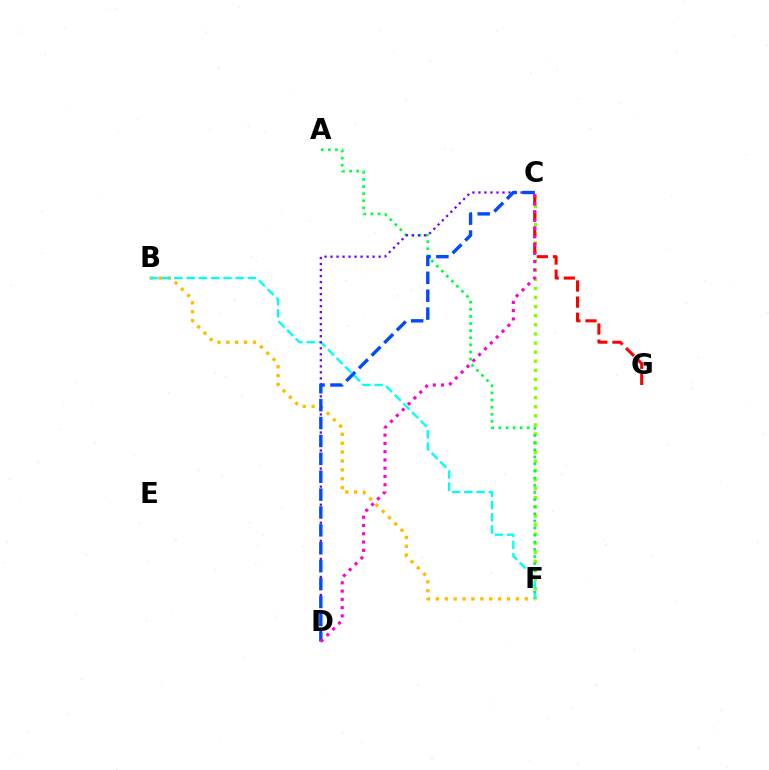{('C', 'F'): [{'color': '#84ff00', 'line_style': 'dotted', 'thickness': 2.47}], ('A', 'F'): [{'color': '#00ff39', 'line_style': 'dotted', 'thickness': 1.93}], ('C', 'G'): [{'color': '#ff0000', 'line_style': 'dashed', 'thickness': 2.19}], ('B', 'F'): [{'color': '#ffbd00', 'line_style': 'dotted', 'thickness': 2.41}, {'color': '#00fff6', 'line_style': 'dashed', 'thickness': 1.66}], ('C', 'D'): [{'color': '#7200ff', 'line_style': 'dotted', 'thickness': 1.63}, {'color': '#004bff', 'line_style': 'dashed', 'thickness': 2.43}, {'color': '#ff00cf', 'line_style': 'dotted', 'thickness': 2.25}]}